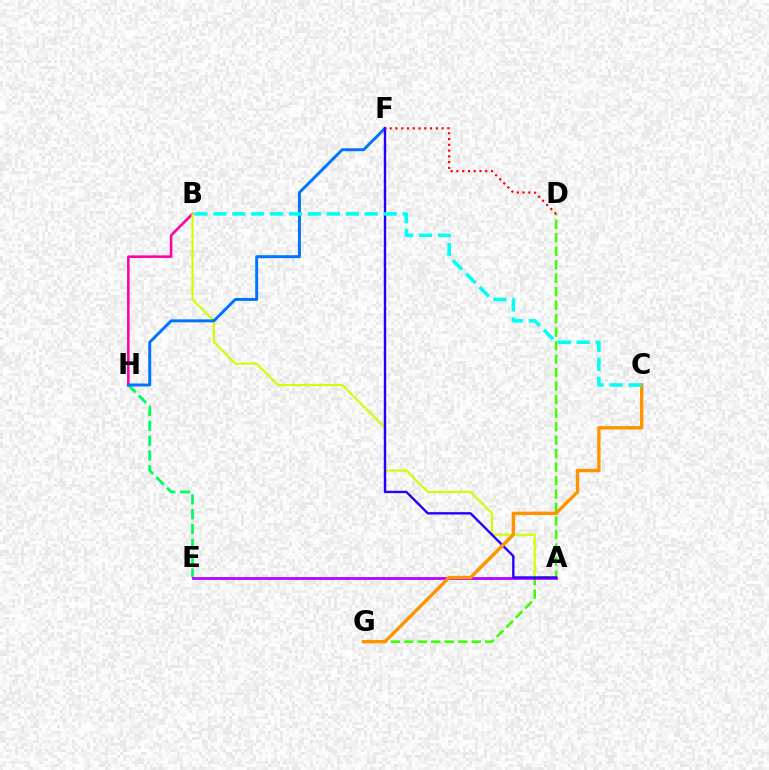{('E', 'H'): [{'color': '#00ff5c', 'line_style': 'dashed', 'thickness': 2.01}], ('D', 'G'): [{'color': '#3dff00', 'line_style': 'dashed', 'thickness': 1.83}], ('B', 'H'): [{'color': '#ff00ac', 'line_style': 'solid', 'thickness': 1.85}], ('A', 'B'): [{'color': '#d1ff00', 'line_style': 'solid', 'thickness': 1.54}], ('A', 'E'): [{'color': '#b900ff', 'line_style': 'solid', 'thickness': 1.98}], ('F', 'H'): [{'color': '#0074ff', 'line_style': 'solid', 'thickness': 2.12}], ('A', 'F'): [{'color': '#2500ff', 'line_style': 'solid', 'thickness': 1.71}], ('C', 'G'): [{'color': '#ff9400', 'line_style': 'solid', 'thickness': 2.43}], ('B', 'C'): [{'color': '#00fff6', 'line_style': 'dashed', 'thickness': 2.57}], ('D', 'F'): [{'color': '#ff0000', 'line_style': 'dotted', 'thickness': 1.57}]}